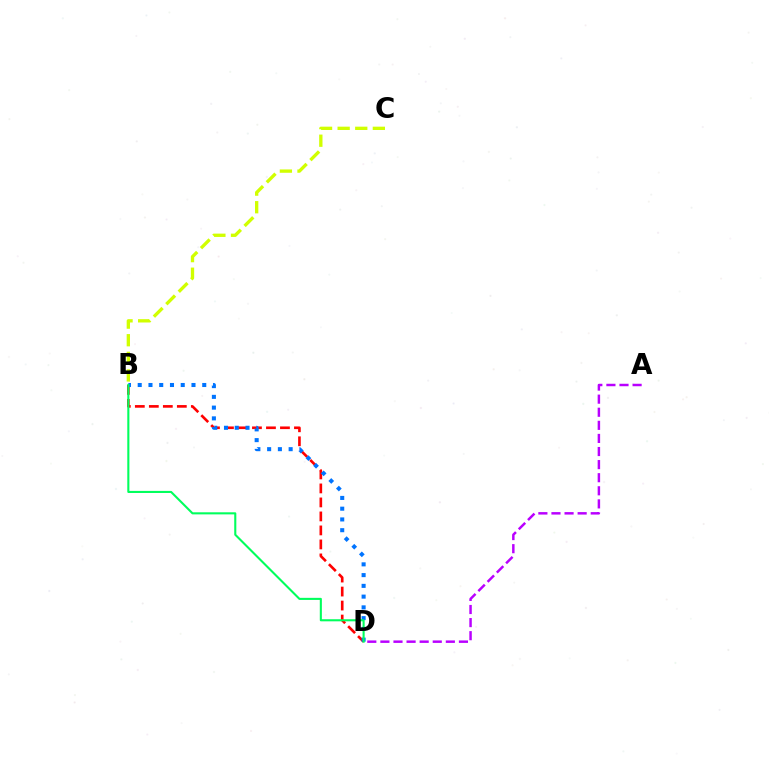{('B', 'D'): [{'color': '#ff0000', 'line_style': 'dashed', 'thickness': 1.9}, {'color': '#0074ff', 'line_style': 'dotted', 'thickness': 2.92}, {'color': '#00ff5c', 'line_style': 'solid', 'thickness': 1.51}], ('B', 'C'): [{'color': '#d1ff00', 'line_style': 'dashed', 'thickness': 2.39}], ('A', 'D'): [{'color': '#b900ff', 'line_style': 'dashed', 'thickness': 1.78}]}